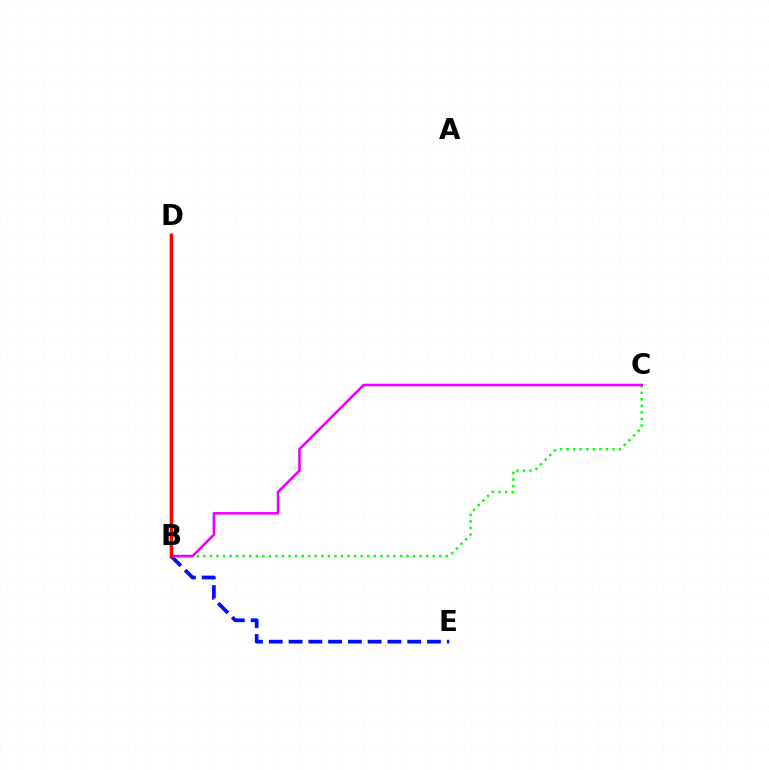{('B', 'E'): [{'color': '#0010ff', 'line_style': 'dashed', 'thickness': 2.69}], ('B', 'C'): [{'color': '#08ff00', 'line_style': 'dotted', 'thickness': 1.78}, {'color': '#ee00ff', 'line_style': 'solid', 'thickness': 1.87}], ('B', 'D'): [{'color': '#00fff6', 'line_style': 'dashed', 'thickness': 1.54}, {'color': '#fcf500', 'line_style': 'solid', 'thickness': 2.91}, {'color': '#ff0000', 'line_style': 'solid', 'thickness': 2.38}]}